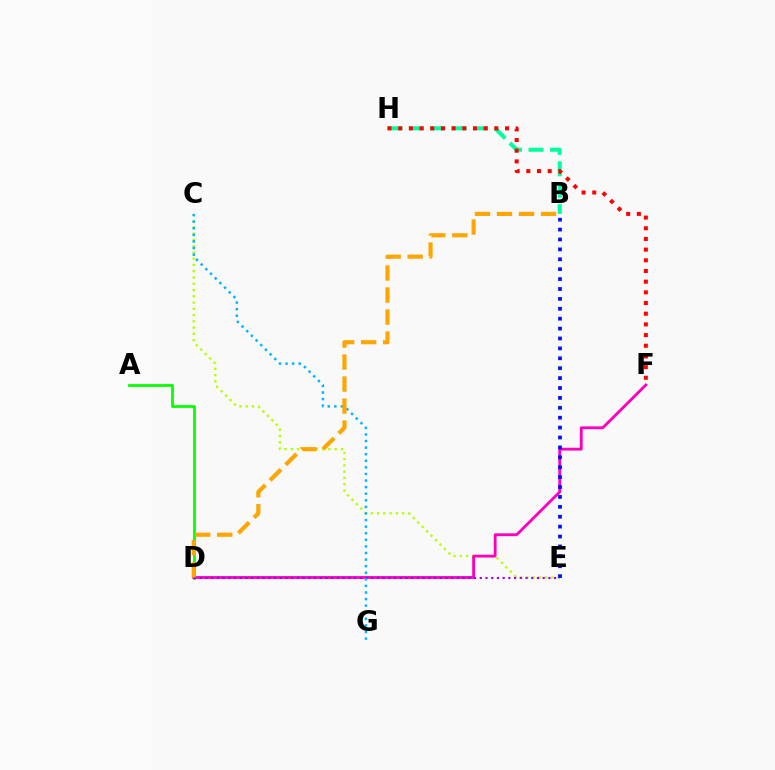{('A', 'D'): [{'color': '#08ff00', 'line_style': 'solid', 'thickness': 2.01}], ('C', 'E'): [{'color': '#b3ff00', 'line_style': 'dotted', 'thickness': 1.7}], ('D', 'F'): [{'color': '#ff00bd', 'line_style': 'solid', 'thickness': 2.04}], ('B', 'H'): [{'color': '#00ff9d', 'line_style': 'dashed', 'thickness': 2.91}], ('D', 'E'): [{'color': '#9b00ff', 'line_style': 'dotted', 'thickness': 1.55}], ('C', 'G'): [{'color': '#00b5ff', 'line_style': 'dotted', 'thickness': 1.79}], ('F', 'H'): [{'color': '#ff0000', 'line_style': 'dotted', 'thickness': 2.9}], ('B', 'D'): [{'color': '#ffa500', 'line_style': 'dashed', 'thickness': 2.99}], ('B', 'E'): [{'color': '#0010ff', 'line_style': 'dotted', 'thickness': 2.69}]}